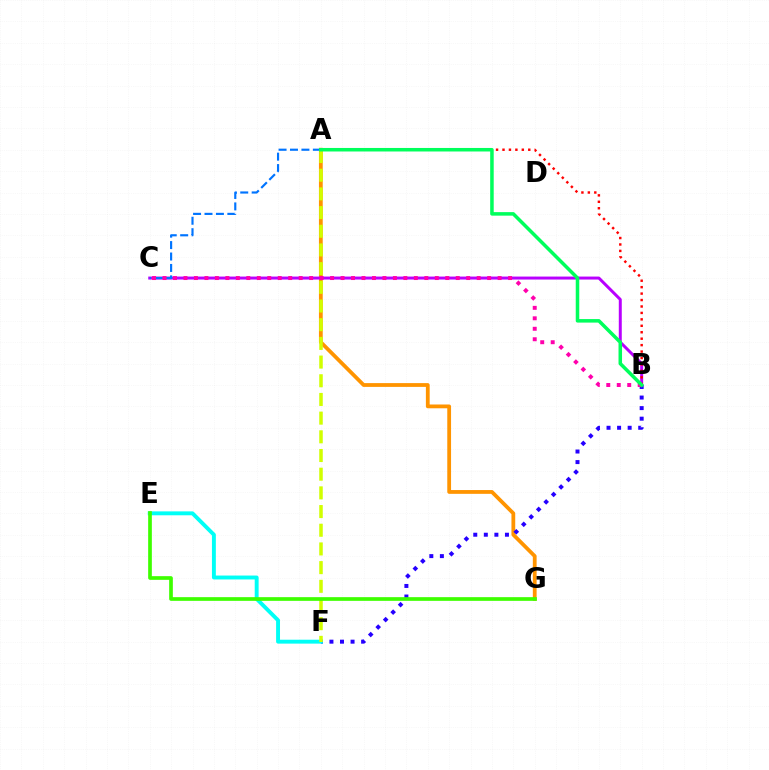{('A', 'G'): [{'color': '#ff9400', 'line_style': 'solid', 'thickness': 2.73}], ('B', 'F'): [{'color': '#2500ff', 'line_style': 'dotted', 'thickness': 2.87}], ('B', 'C'): [{'color': '#b900ff', 'line_style': 'solid', 'thickness': 2.14}, {'color': '#ff00ac', 'line_style': 'dotted', 'thickness': 2.85}], ('A', 'C'): [{'color': '#0074ff', 'line_style': 'dashed', 'thickness': 1.55}], ('A', 'B'): [{'color': '#ff0000', 'line_style': 'dotted', 'thickness': 1.75}, {'color': '#00ff5c', 'line_style': 'solid', 'thickness': 2.54}], ('E', 'F'): [{'color': '#00fff6', 'line_style': 'solid', 'thickness': 2.81}], ('A', 'F'): [{'color': '#d1ff00', 'line_style': 'dashed', 'thickness': 2.54}], ('E', 'G'): [{'color': '#3dff00', 'line_style': 'solid', 'thickness': 2.65}]}